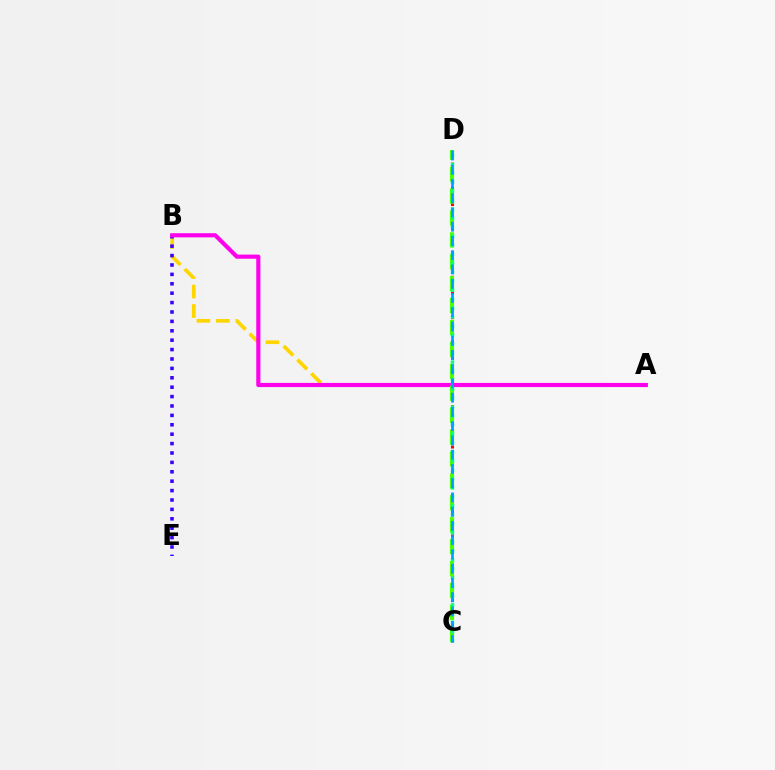{('A', 'B'): [{'color': '#ffd500', 'line_style': 'dashed', 'thickness': 2.65}, {'color': '#ff00ed', 'line_style': 'solid', 'thickness': 2.99}], ('C', 'D'): [{'color': '#ff0000', 'line_style': 'dotted', 'thickness': 2.2}, {'color': '#4fff00', 'line_style': 'dashed', 'thickness': 2.98}, {'color': '#00ff86', 'line_style': 'dotted', 'thickness': 2.44}, {'color': '#009eff', 'line_style': 'dashed', 'thickness': 1.94}], ('B', 'E'): [{'color': '#3700ff', 'line_style': 'dotted', 'thickness': 2.55}]}